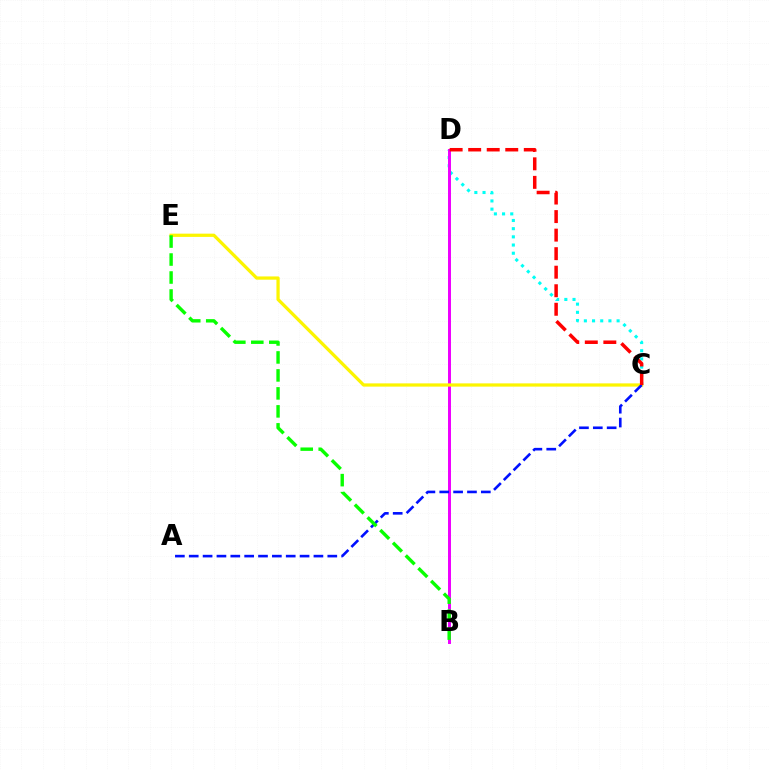{('C', 'D'): [{'color': '#00fff6', 'line_style': 'dotted', 'thickness': 2.22}, {'color': '#ff0000', 'line_style': 'dashed', 'thickness': 2.52}], ('B', 'D'): [{'color': '#ee00ff', 'line_style': 'solid', 'thickness': 2.15}], ('C', 'E'): [{'color': '#fcf500', 'line_style': 'solid', 'thickness': 2.34}], ('A', 'C'): [{'color': '#0010ff', 'line_style': 'dashed', 'thickness': 1.88}], ('B', 'E'): [{'color': '#08ff00', 'line_style': 'dashed', 'thickness': 2.44}]}